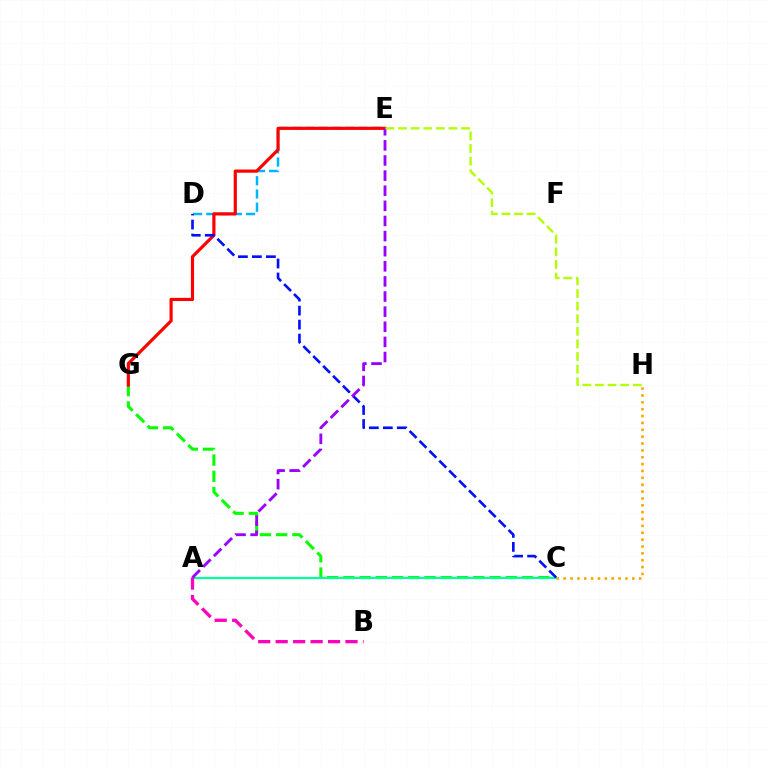{('D', 'E'): [{'color': '#00b5ff', 'line_style': 'dashed', 'thickness': 1.8}], ('C', 'G'): [{'color': '#08ff00', 'line_style': 'dashed', 'thickness': 2.21}], ('A', 'C'): [{'color': '#00ff9d', 'line_style': 'solid', 'thickness': 1.57}], ('A', 'B'): [{'color': '#ff00bd', 'line_style': 'dashed', 'thickness': 2.37}], ('E', 'G'): [{'color': '#ff0000', 'line_style': 'solid', 'thickness': 2.29}], ('C', 'H'): [{'color': '#ffa500', 'line_style': 'dotted', 'thickness': 1.87}], ('C', 'D'): [{'color': '#0010ff', 'line_style': 'dashed', 'thickness': 1.9}], ('A', 'E'): [{'color': '#9b00ff', 'line_style': 'dashed', 'thickness': 2.05}], ('E', 'H'): [{'color': '#b3ff00', 'line_style': 'dashed', 'thickness': 1.71}]}